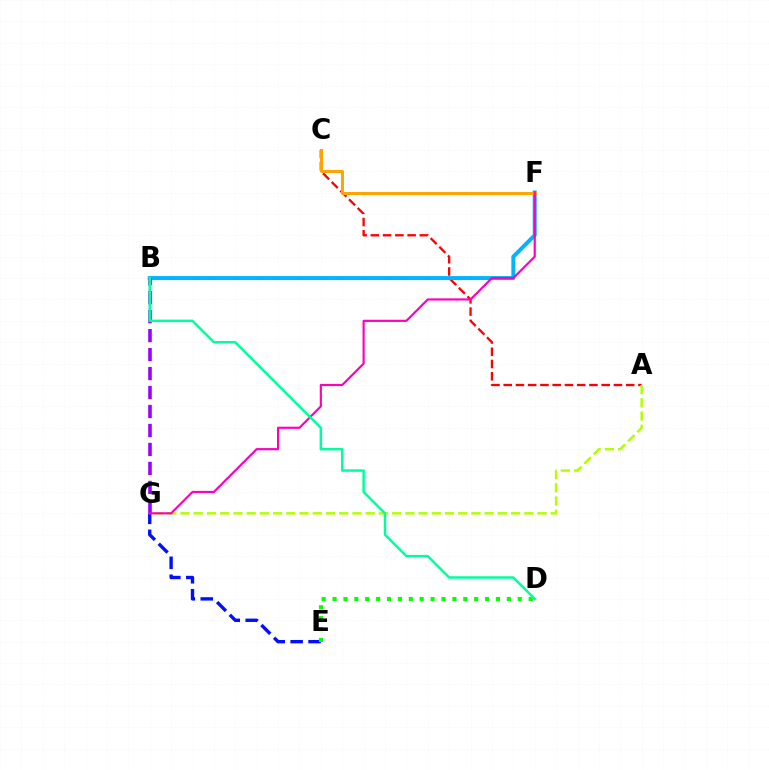{('A', 'C'): [{'color': '#ff0000', 'line_style': 'dashed', 'thickness': 1.66}], ('E', 'G'): [{'color': '#0010ff', 'line_style': 'dashed', 'thickness': 2.44}], ('D', 'E'): [{'color': '#08ff00', 'line_style': 'dotted', 'thickness': 2.96}], ('B', 'F'): [{'color': '#00b5ff', 'line_style': 'solid', 'thickness': 2.87}], ('A', 'G'): [{'color': '#b3ff00', 'line_style': 'dashed', 'thickness': 1.8}], ('C', 'F'): [{'color': '#ffa500', 'line_style': 'solid', 'thickness': 2.15}], ('B', 'G'): [{'color': '#9b00ff', 'line_style': 'dashed', 'thickness': 2.58}], ('F', 'G'): [{'color': '#ff00bd', 'line_style': 'solid', 'thickness': 1.56}], ('B', 'D'): [{'color': '#00ff9d', 'line_style': 'solid', 'thickness': 1.79}]}